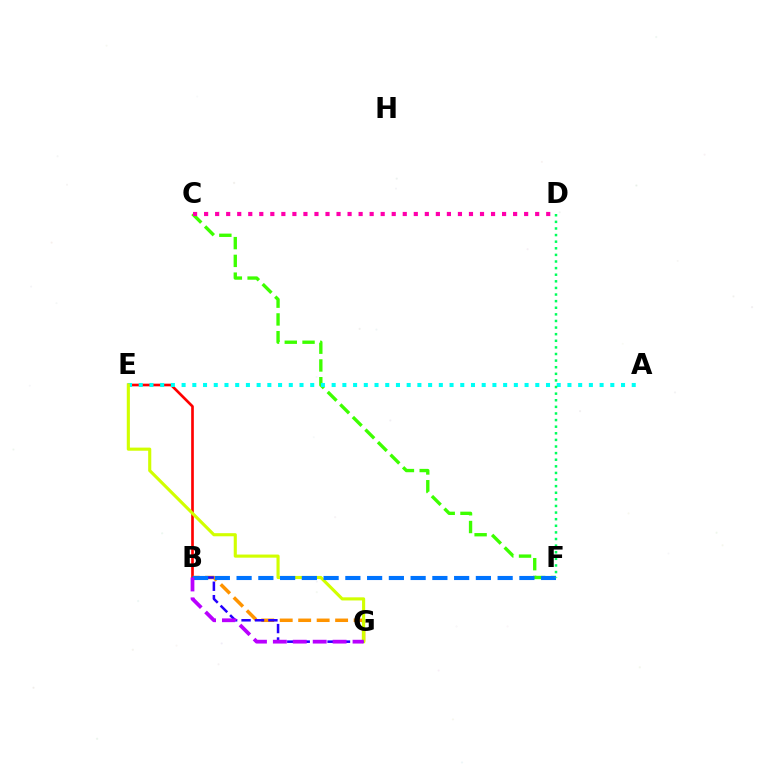{('C', 'F'): [{'color': '#3dff00', 'line_style': 'dashed', 'thickness': 2.41}], ('C', 'D'): [{'color': '#ff00ac', 'line_style': 'dotted', 'thickness': 3.0}], ('B', 'E'): [{'color': '#ff0000', 'line_style': 'solid', 'thickness': 1.92}], ('B', 'G'): [{'color': '#ff9400', 'line_style': 'dashed', 'thickness': 2.51}, {'color': '#2500ff', 'line_style': 'dashed', 'thickness': 1.82}, {'color': '#b900ff', 'line_style': 'dashed', 'thickness': 2.71}], ('A', 'E'): [{'color': '#00fff6', 'line_style': 'dotted', 'thickness': 2.91}], ('E', 'G'): [{'color': '#d1ff00', 'line_style': 'solid', 'thickness': 2.25}], ('B', 'F'): [{'color': '#0074ff', 'line_style': 'dashed', 'thickness': 2.96}], ('D', 'F'): [{'color': '#00ff5c', 'line_style': 'dotted', 'thickness': 1.8}]}